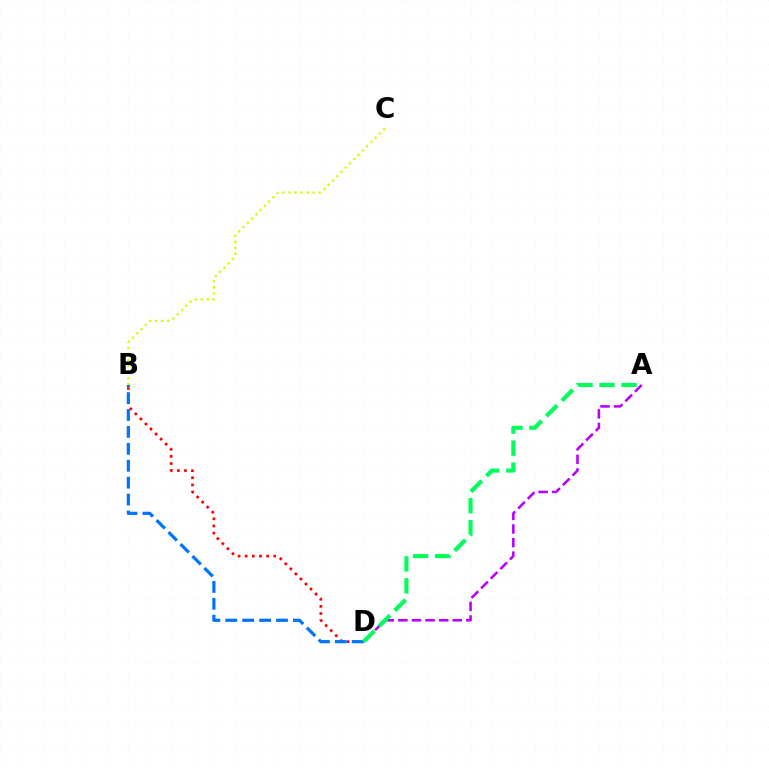{('B', 'C'): [{'color': '#d1ff00', 'line_style': 'dotted', 'thickness': 1.64}], ('B', 'D'): [{'color': '#ff0000', 'line_style': 'dotted', 'thickness': 1.94}, {'color': '#0074ff', 'line_style': 'dashed', 'thickness': 2.3}], ('A', 'D'): [{'color': '#b900ff', 'line_style': 'dashed', 'thickness': 1.85}, {'color': '#00ff5c', 'line_style': 'dashed', 'thickness': 2.98}]}